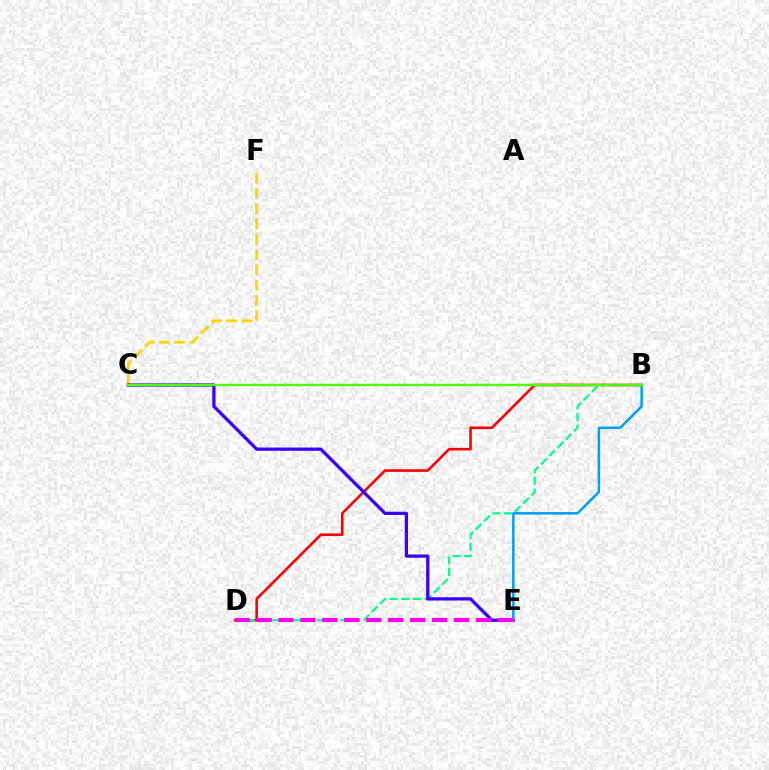{('C', 'F'): [{'color': '#ffd500', 'line_style': 'dashed', 'thickness': 2.07}], ('B', 'D'): [{'color': '#ff0000', 'line_style': 'solid', 'thickness': 1.87}, {'color': '#00ff86', 'line_style': 'dashed', 'thickness': 1.58}], ('C', 'E'): [{'color': '#3700ff', 'line_style': 'solid', 'thickness': 2.34}], ('B', 'E'): [{'color': '#009eff', 'line_style': 'solid', 'thickness': 1.81}], ('D', 'E'): [{'color': '#ff00ed', 'line_style': 'dashed', 'thickness': 2.98}], ('B', 'C'): [{'color': '#4fff00', 'line_style': 'solid', 'thickness': 1.71}]}